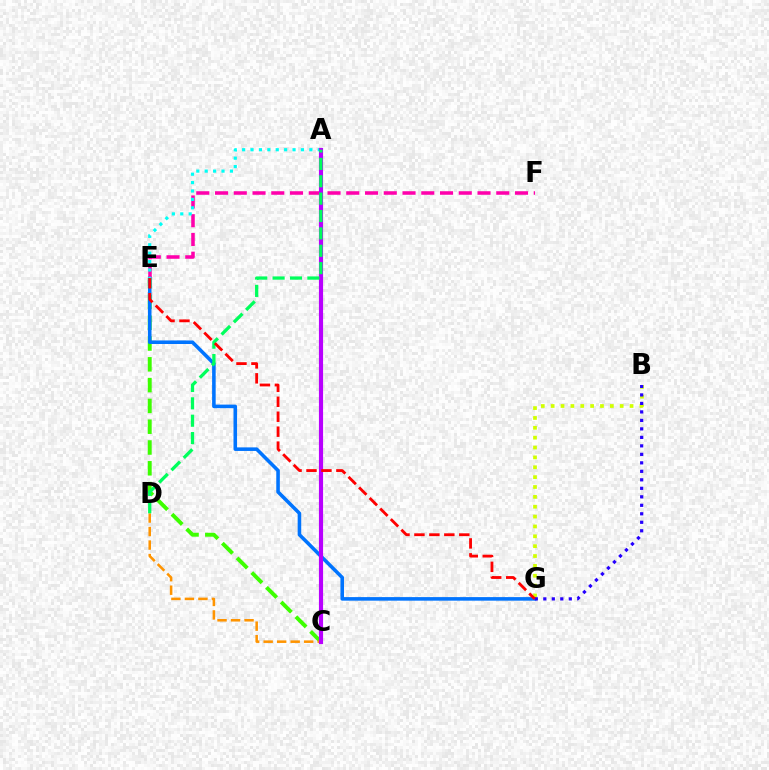{('C', 'E'): [{'color': '#3dff00', 'line_style': 'dashed', 'thickness': 2.82}], ('E', 'G'): [{'color': '#0074ff', 'line_style': 'solid', 'thickness': 2.57}, {'color': '#ff0000', 'line_style': 'dashed', 'thickness': 2.03}], ('E', 'F'): [{'color': '#ff00ac', 'line_style': 'dashed', 'thickness': 2.55}], ('B', 'G'): [{'color': '#d1ff00', 'line_style': 'dotted', 'thickness': 2.68}, {'color': '#2500ff', 'line_style': 'dotted', 'thickness': 2.31}], ('A', 'E'): [{'color': '#00fff6', 'line_style': 'dotted', 'thickness': 2.28}], ('C', 'D'): [{'color': '#ff9400', 'line_style': 'dashed', 'thickness': 1.83}], ('A', 'C'): [{'color': '#b900ff', 'line_style': 'solid', 'thickness': 2.99}], ('A', 'D'): [{'color': '#00ff5c', 'line_style': 'dashed', 'thickness': 2.36}]}